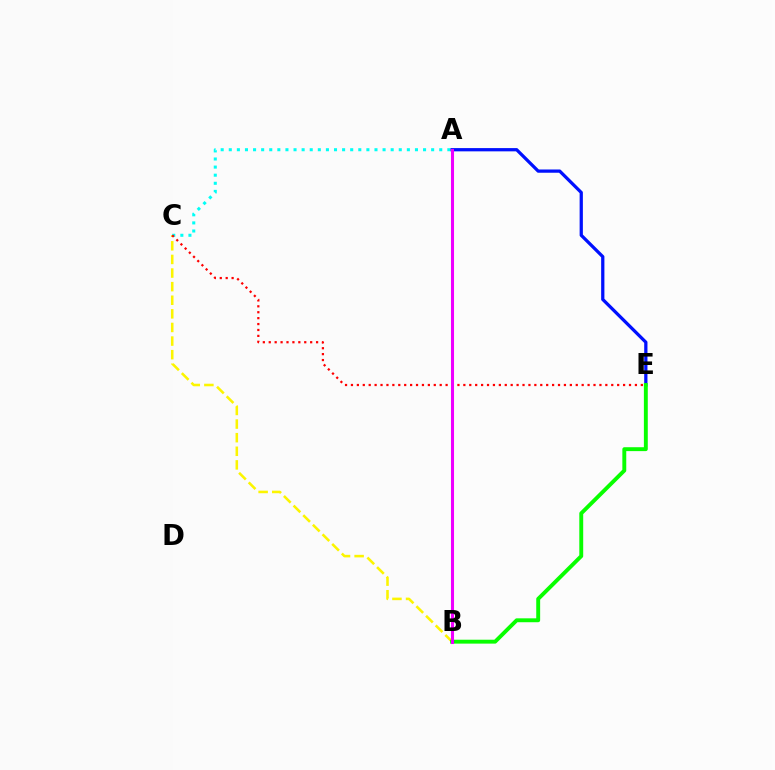{('B', 'C'): [{'color': '#fcf500', 'line_style': 'dashed', 'thickness': 1.85}], ('A', 'C'): [{'color': '#00fff6', 'line_style': 'dotted', 'thickness': 2.2}], ('A', 'E'): [{'color': '#0010ff', 'line_style': 'solid', 'thickness': 2.34}], ('C', 'E'): [{'color': '#ff0000', 'line_style': 'dotted', 'thickness': 1.61}], ('B', 'E'): [{'color': '#08ff00', 'line_style': 'solid', 'thickness': 2.81}], ('A', 'B'): [{'color': '#ee00ff', 'line_style': 'solid', 'thickness': 2.2}]}